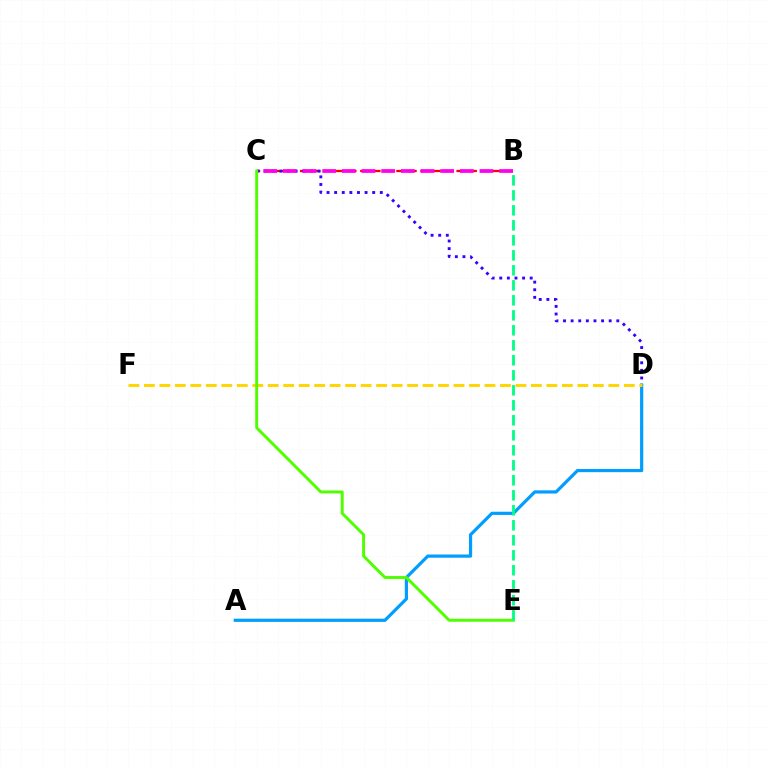{('B', 'C'): [{'color': '#ff0000', 'line_style': 'dashed', 'thickness': 1.64}, {'color': '#ff00ed', 'line_style': 'dashed', 'thickness': 2.67}], ('C', 'D'): [{'color': '#3700ff', 'line_style': 'dotted', 'thickness': 2.07}], ('A', 'D'): [{'color': '#009eff', 'line_style': 'solid', 'thickness': 2.3}], ('D', 'F'): [{'color': '#ffd500', 'line_style': 'dashed', 'thickness': 2.1}], ('C', 'E'): [{'color': '#4fff00', 'line_style': 'solid', 'thickness': 2.11}], ('B', 'E'): [{'color': '#00ff86', 'line_style': 'dashed', 'thickness': 2.04}]}